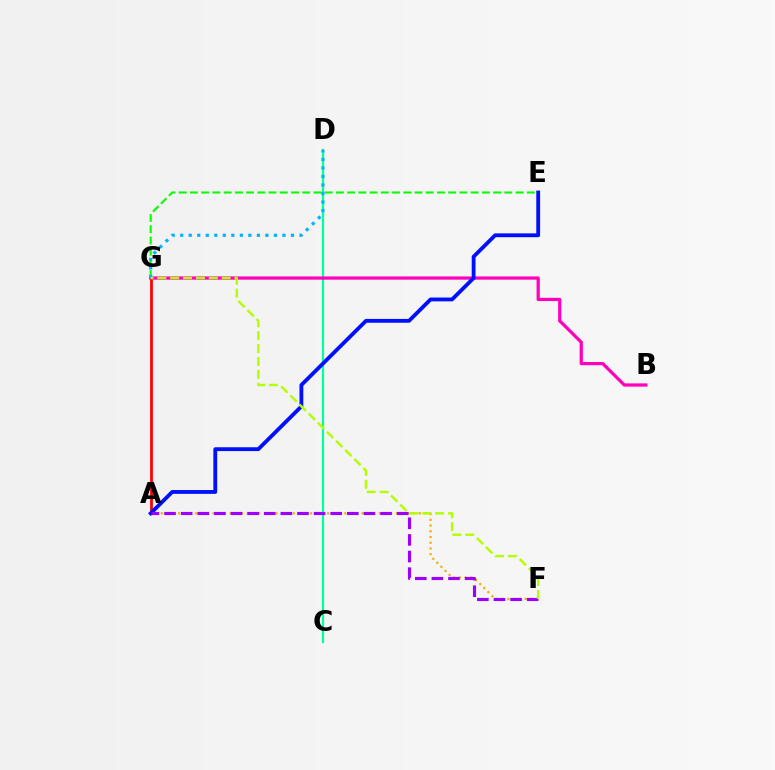{('C', 'D'): [{'color': '#00ff9d', 'line_style': 'solid', 'thickness': 1.58}], ('A', 'G'): [{'color': '#ff0000', 'line_style': 'solid', 'thickness': 2.0}], ('B', 'G'): [{'color': '#ff00bd', 'line_style': 'solid', 'thickness': 2.33}], ('A', 'F'): [{'color': '#ffa500', 'line_style': 'dotted', 'thickness': 1.56}, {'color': '#9b00ff', 'line_style': 'dashed', 'thickness': 2.26}], ('A', 'E'): [{'color': '#0010ff', 'line_style': 'solid', 'thickness': 2.76}], ('E', 'G'): [{'color': '#08ff00', 'line_style': 'dashed', 'thickness': 1.53}], ('D', 'G'): [{'color': '#00b5ff', 'line_style': 'dotted', 'thickness': 2.31}], ('F', 'G'): [{'color': '#b3ff00', 'line_style': 'dashed', 'thickness': 1.75}]}